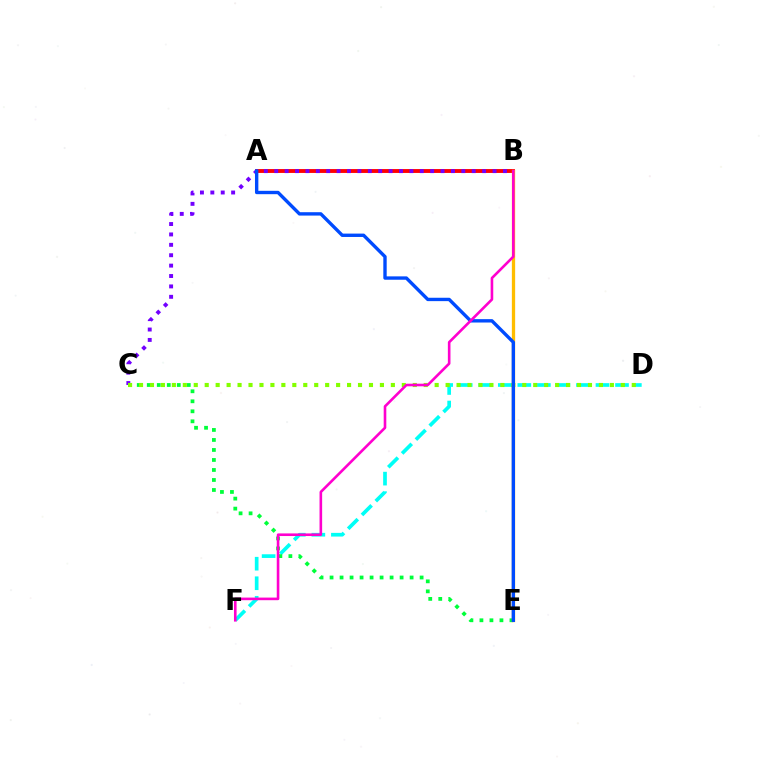{('D', 'F'): [{'color': '#00fff6', 'line_style': 'dashed', 'thickness': 2.65}], ('C', 'E'): [{'color': '#00ff39', 'line_style': 'dotted', 'thickness': 2.72}], ('A', 'B'): [{'color': '#ff0000', 'line_style': 'solid', 'thickness': 2.79}], ('B', 'C'): [{'color': '#7200ff', 'line_style': 'dotted', 'thickness': 2.82}], ('B', 'E'): [{'color': '#ffbd00', 'line_style': 'solid', 'thickness': 2.37}], ('C', 'D'): [{'color': '#84ff00', 'line_style': 'dotted', 'thickness': 2.98}], ('A', 'E'): [{'color': '#004bff', 'line_style': 'solid', 'thickness': 2.43}], ('B', 'F'): [{'color': '#ff00cf', 'line_style': 'solid', 'thickness': 1.88}]}